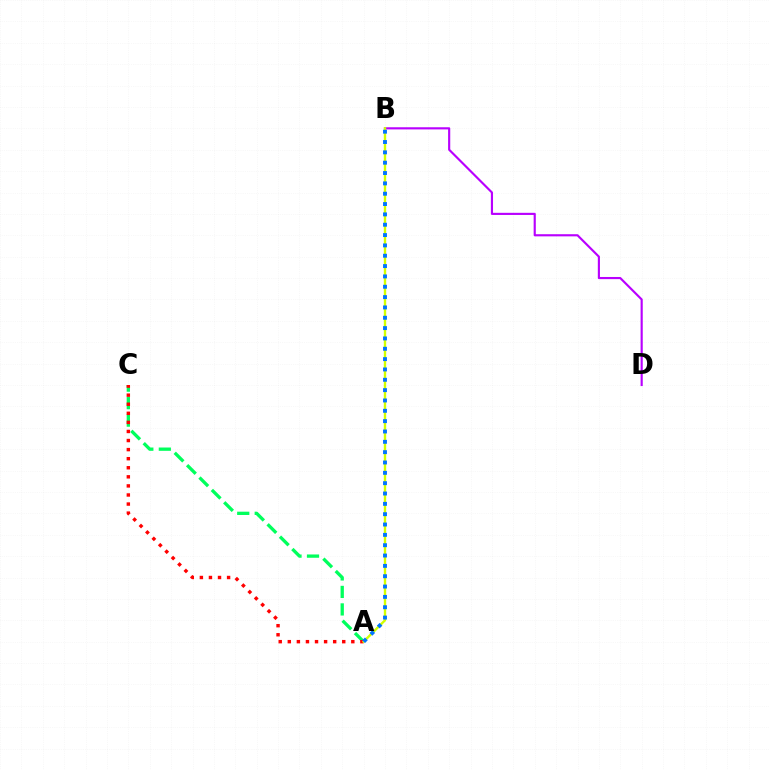{('B', 'D'): [{'color': '#b900ff', 'line_style': 'solid', 'thickness': 1.55}], ('A', 'C'): [{'color': '#00ff5c', 'line_style': 'dashed', 'thickness': 2.38}, {'color': '#ff0000', 'line_style': 'dotted', 'thickness': 2.47}], ('A', 'B'): [{'color': '#d1ff00', 'line_style': 'solid', 'thickness': 1.71}, {'color': '#0074ff', 'line_style': 'dotted', 'thickness': 2.81}]}